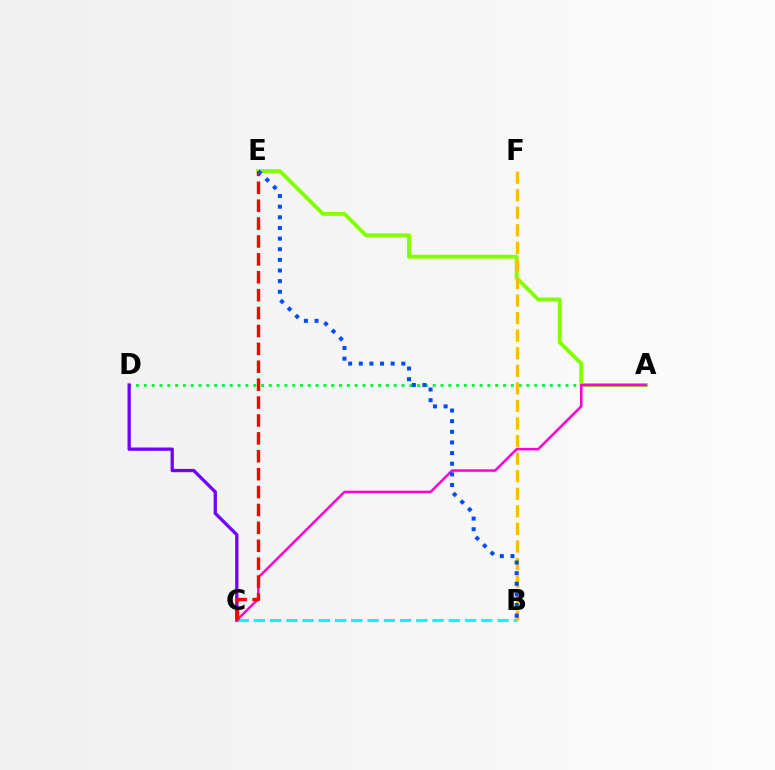{('A', 'D'): [{'color': '#00ff39', 'line_style': 'dotted', 'thickness': 2.12}], ('A', 'E'): [{'color': '#84ff00', 'line_style': 'solid', 'thickness': 2.83}], ('C', 'D'): [{'color': '#7200ff', 'line_style': 'solid', 'thickness': 2.37}], ('B', 'C'): [{'color': '#00fff6', 'line_style': 'dashed', 'thickness': 2.21}], ('B', 'F'): [{'color': '#ffbd00', 'line_style': 'dashed', 'thickness': 2.39}], ('A', 'C'): [{'color': '#ff00cf', 'line_style': 'solid', 'thickness': 1.81}], ('C', 'E'): [{'color': '#ff0000', 'line_style': 'dashed', 'thickness': 2.43}], ('B', 'E'): [{'color': '#004bff', 'line_style': 'dotted', 'thickness': 2.89}]}